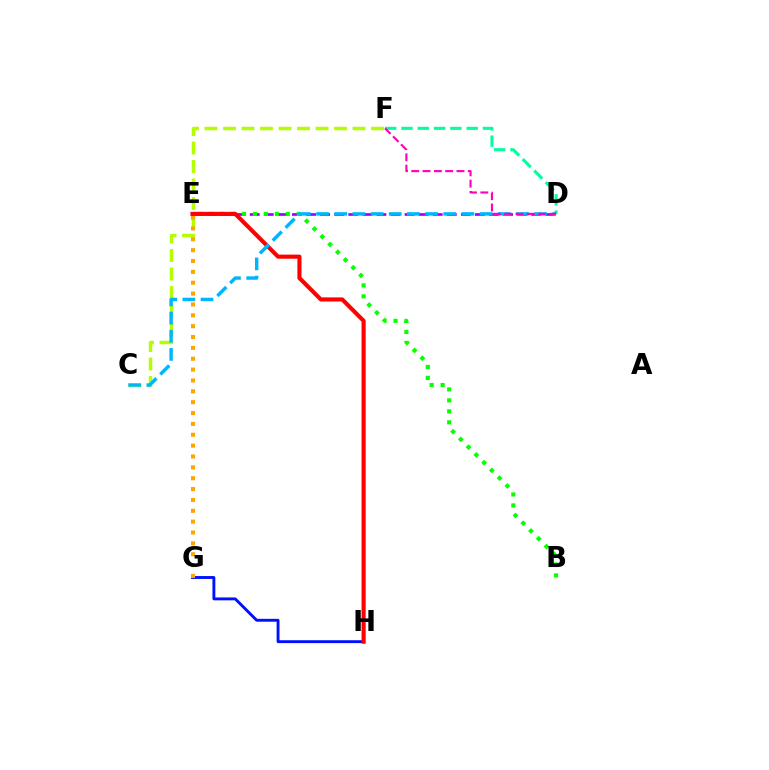{('D', 'E'): [{'color': '#9b00ff', 'line_style': 'dashed', 'thickness': 1.91}], ('G', 'H'): [{'color': '#0010ff', 'line_style': 'solid', 'thickness': 2.08}], ('C', 'F'): [{'color': '#b3ff00', 'line_style': 'dashed', 'thickness': 2.51}], ('B', 'E'): [{'color': '#08ff00', 'line_style': 'dotted', 'thickness': 2.98}], ('E', 'G'): [{'color': '#ffa500', 'line_style': 'dotted', 'thickness': 2.95}], ('E', 'H'): [{'color': '#ff0000', 'line_style': 'solid', 'thickness': 2.96}], ('D', 'F'): [{'color': '#00ff9d', 'line_style': 'dashed', 'thickness': 2.21}, {'color': '#ff00bd', 'line_style': 'dashed', 'thickness': 1.54}], ('C', 'D'): [{'color': '#00b5ff', 'line_style': 'dashed', 'thickness': 2.47}]}